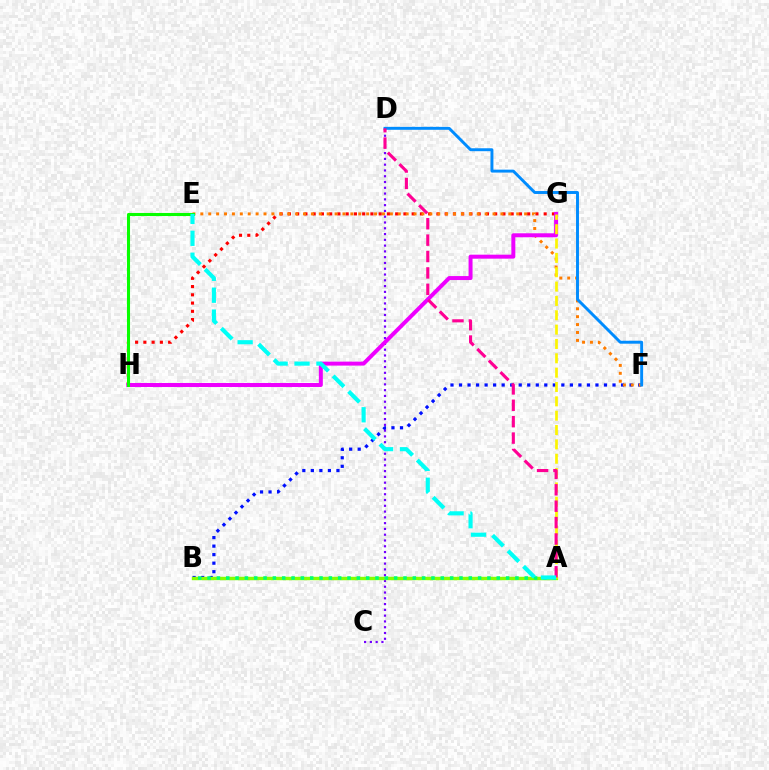{('G', 'H'): [{'color': '#ff0000', 'line_style': 'dotted', 'thickness': 2.24}, {'color': '#ee00ff', 'line_style': 'solid', 'thickness': 2.86}], ('B', 'F'): [{'color': '#0010ff', 'line_style': 'dotted', 'thickness': 2.32}], ('E', 'F'): [{'color': '#ff7c00', 'line_style': 'dotted', 'thickness': 2.15}], ('C', 'D'): [{'color': '#7200ff', 'line_style': 'dotted', 'thickness': 1.57}], ('A', 'B'): [{'color': '#84ff00', 'line_style': 'solid', 'thickness': 2.46}, {'color': '#00ff74', 'line_style': 'dotted', 'thickness': 2.53}], ('A', 'G'): [{'color': '#fcf500', 'line_style': 'dashed', 'thickness': 1.95}], ('D', 'F'): [{'color': '#008cff', 'line_style': 'solid', 'thickness': 2.11}], ('E', 'H'): [{'color': '#08ff00', 'line_style': 'solid', 'thickness': 2.21}], ('A', 'D'): [{'color': '#ff0094', 'line_style': 'dashed', 'thickness': 2.23}], ('A', 'E'): [{'color': '#00fff6', 'line_style': 'dashed', 'thickness': 2.98}]}